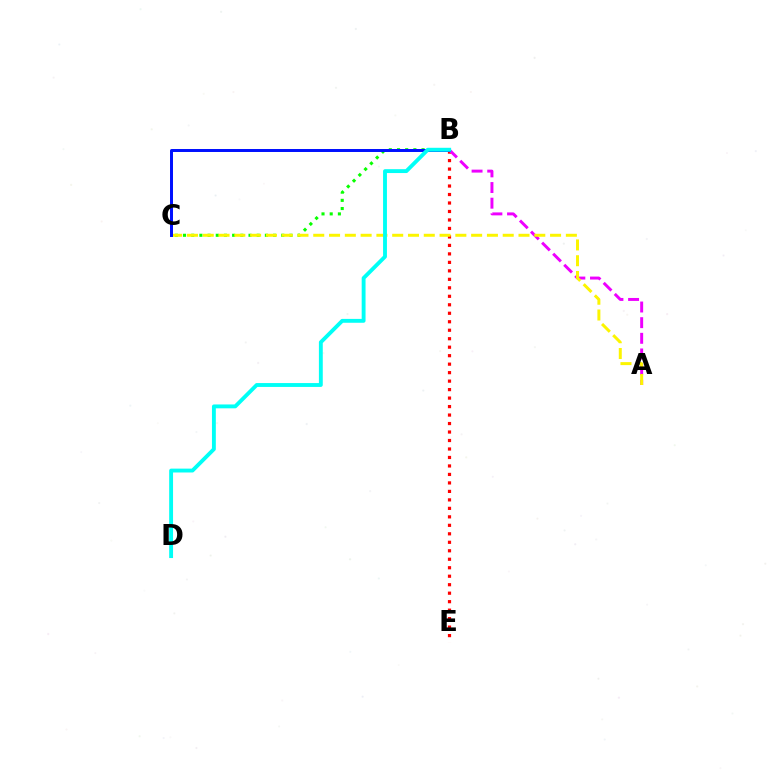{('B', 'E'): [{'color': '#ff0000', 'line_style': 'dotted', 'thickness': 2.3}], ('A', 'B'): [{'color': '#ee00ff', 'line_style': 'dashed', 'thickness': 2.13}], ('B', 'C'): [{'color': '#08ff00', 'line_style': 'dotted', 'thickness': 2.22}, {'color': '#0010ff', 'line_style': 'solid', 'thickness': 2.14}], ('A', 'C'): [{'color': '#fcf500', 'line_style': 'dashed', 'thickness': 2.14}], ('B', 'D'): [{'color': '#00fff6', 'line_style': 'solid', 'thickness': 2.79}]}